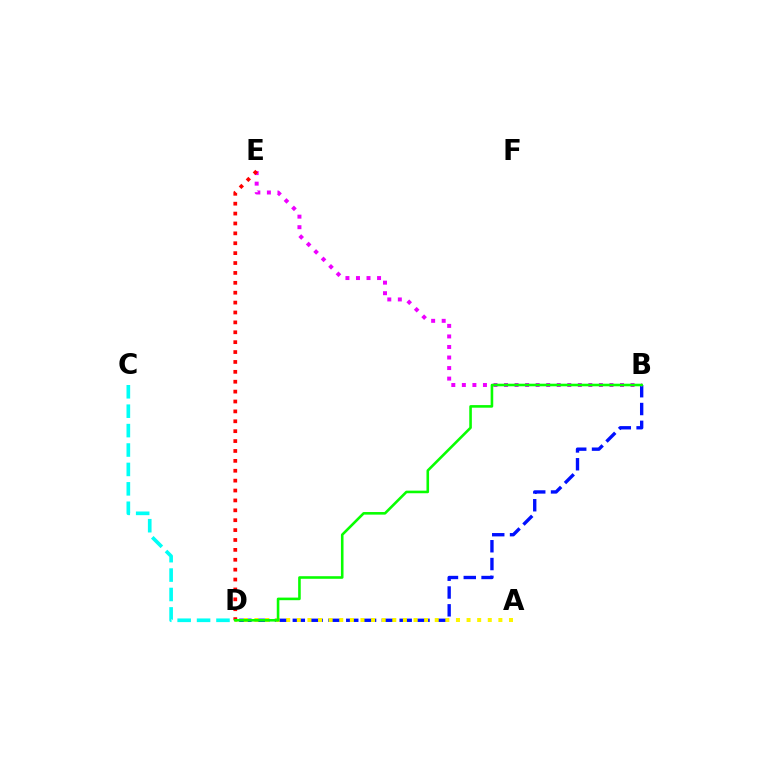{('B', 'D'): [{'color': '#0010ff', 'line_style': 'dashed', 'thickness': 2.42}, {'color': '#08ff00', 'line_style': 'solid', 'thickness': 1.87}], ('B', 'E'): [{'color': '#ee00ff', 'line_style': 'dotted', 'thickness': 2.86}], ('A', 'D'): [{'color': '#fcf500', 'line_style': 'dotted', 'thickness': 2.88}], ('D', 'E'): [{'color': '#ff0000', 'line_style': 'dotted', 'thickness': 2.69}], ('C', 'D'): [{'color': '#00fff6', 'line_style': 'dashed', 'thickness': 2.64}]}